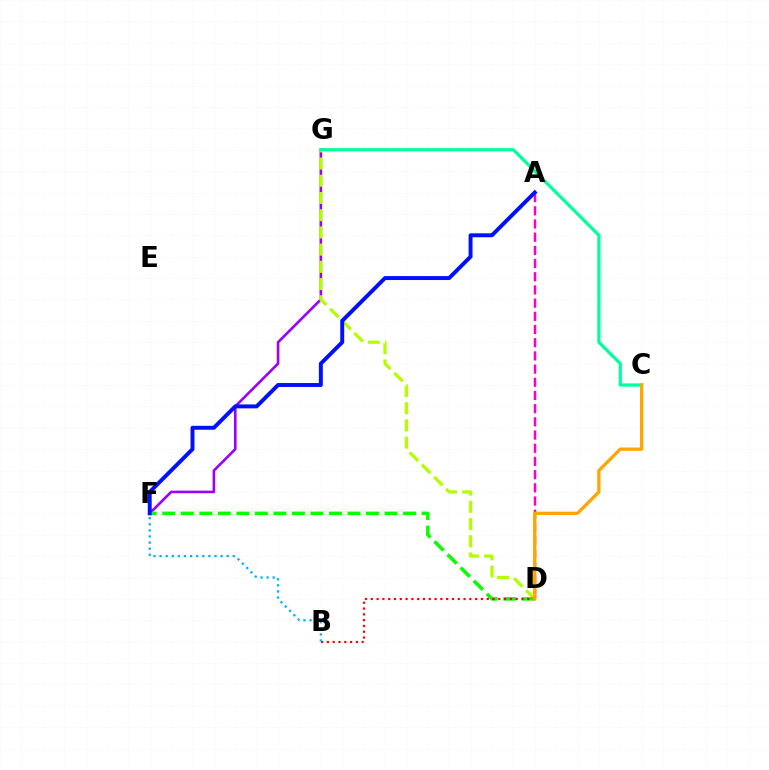{('F', 'G'): [{'color': '#9b00ff', 'line_style': 'solid', 'thickness': 1.89}], ('D', 'G'): [{'color': '#b3ff00', 'line_style': 'dashed', 'thickness': 2.34}], ('D', 'F'): [{'color': '#08ff00', 'line_style': 'dashed', 'thickness': 2.52}], ('B', 'D'): [{'color': '#ff0000', 'line_style': 'dotted', 'thickness': 1.57}], ('B', 'F'): [{'color': '#00b5ff', 'line_style': 'dotted', 'thickness': 1.66}], ('A', 'D'): [{'color': '#ff00bd', 'line_style': 'dashed', 'thickness': 1.79}], ('A', 'F'): [{'color': '#0010ff', 'line_style': 'solid', 'thickness': 2.84}], ('C', 'G'): [{'color': '#00ff9d', 'line_style': 'solid', 'thickness': 2.3}], ('C', 'D'): [{'color': '#ffa500', 'line_style': 'solid', 'thickness': 2.36}]}